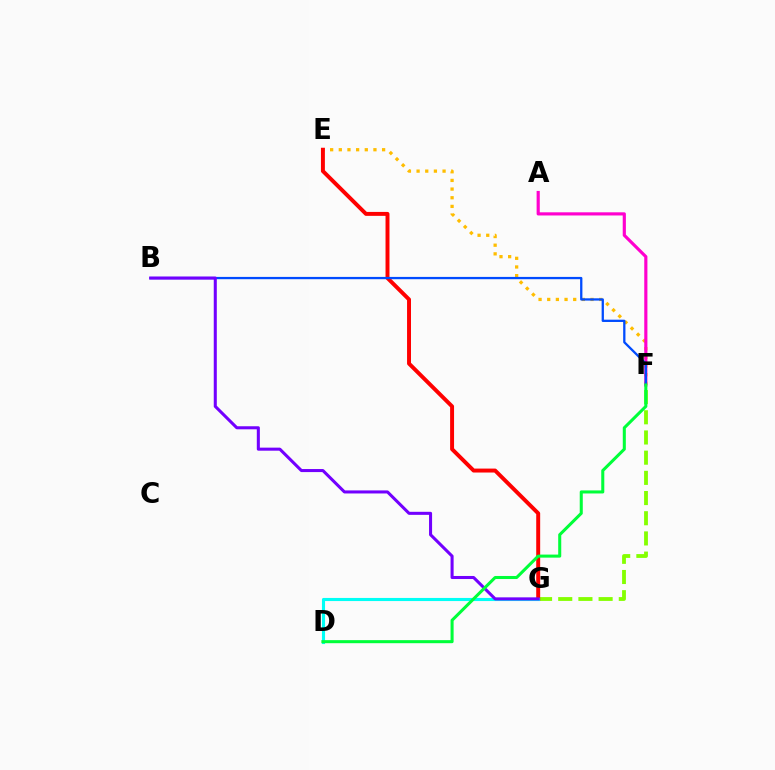{('F', 'G'): [{'color': '#84ff00', 'line_style': 'dashed', 'thickness': 2.74}], ('E', 'F'): [{'color': '#ffbd00', 'line_style': 'dotted', 'thickness': 2.35}], ('E', 'G'): [{'color': '#ff0000', 'line_style': 'solid', 'thickness': 2.84}], ('A', 'F'): [{'color': '#ff00cf', 'line_style': 'solid', 'thickness': 2.27}], ('D', 'G'): [{'color': '#00fff6', 'line_style': 'solid', 'thickness': 2.24}], ('B', 'F'): [{'color': '#004bff', 'line_style': 'solid', 'thickness': 1.65}], ('B', 'G'): [{'color': '#7200ff', 'line_style': 'solid', 'thickness': 2.2}], ('D', 'F'): [{'color': '#00ff39', 'line_style': 'solid', 'thickness': 2.2}]}